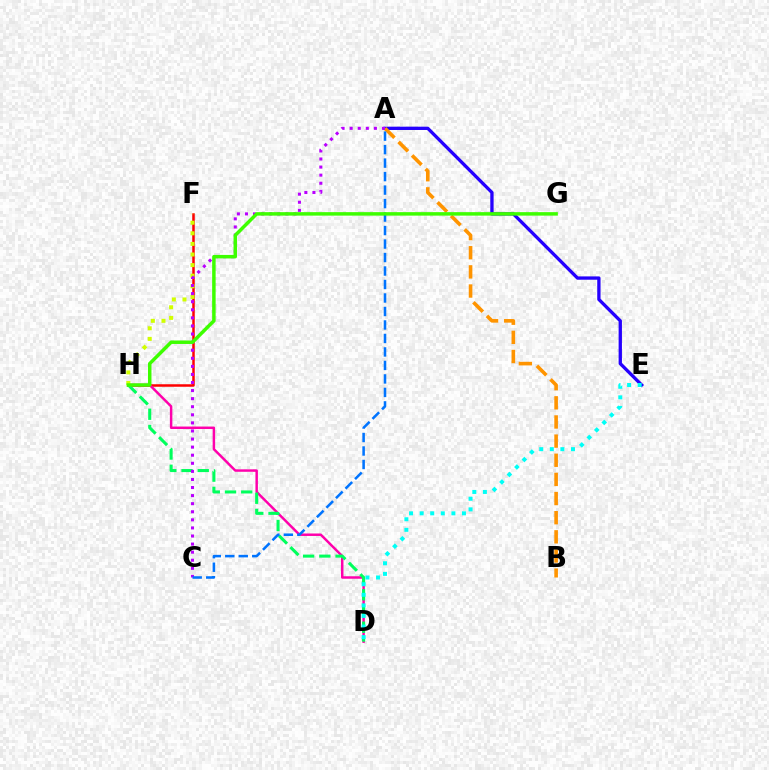{('F', 'H'): [{'color': '#ff0000', 'line_style': 'solid', 'thickness': 1.8}, {'color': '#d1ff00', 'line_style': 'dotted', 'thickness': 2.88}], ('D', 'H'): [{'color': '#ff00ac', 'line_style': 'solid', 'thickness': 1.78}, {'color': '#00ff5c', 'line_style': 'dashed', 'thickness': 2.2}], ('A', 'E'): [{'color': '#2500ff', 'line_style': 'solid', 'thickness': 2.38}], ('A', 'B'): [{'color': '#ff9400', 'line_style': 'dashed', 'thickness': 2.6}], ('A', 'C'): [{'color': '#b900ff', 'line_style': 'dotted', 'thickness': 2.19}, {'color': '#0074ff', 'line_style': 'dashed', 'thickness': 1.83}], ('D', 'E'): [{'color': '#00fff6', 'line_style': 'dotted', 'thickness': 2.87}], ('G', 'H'): [{'color': '#3dff00', 'line_style': 'solid', 'thickness': 2.51}]}